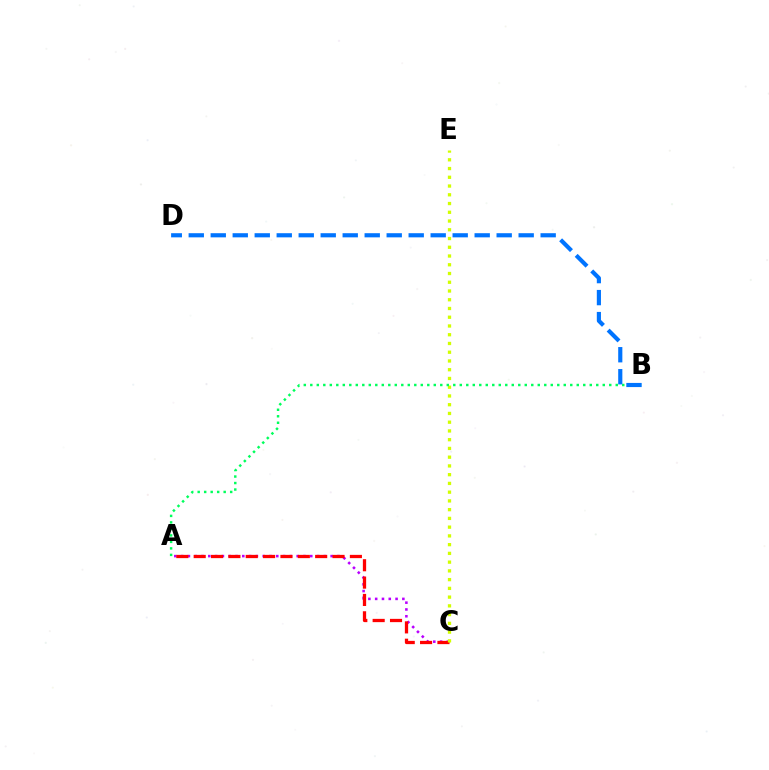{('A', 'C'): [{'color': '#b900ff', 'line_style': 'dotted', 'thickness': 1.85}, {'color': '#ff0000', 'line_style': 'dashed', 'thickness': 2.36}], ('C', 'E'): [{'color': '#d1ff00', 'line_style': 'dotted', 'thickness': 2.38}], ('A', 'B'): [{'color': '#00ff5c', 'line_style': 'dotted', 'thickness': 1.77}], ('B', 'D'): [{'color': '#0074ff', 'line_style': 'dashed', 'thickness': 2.99}]}